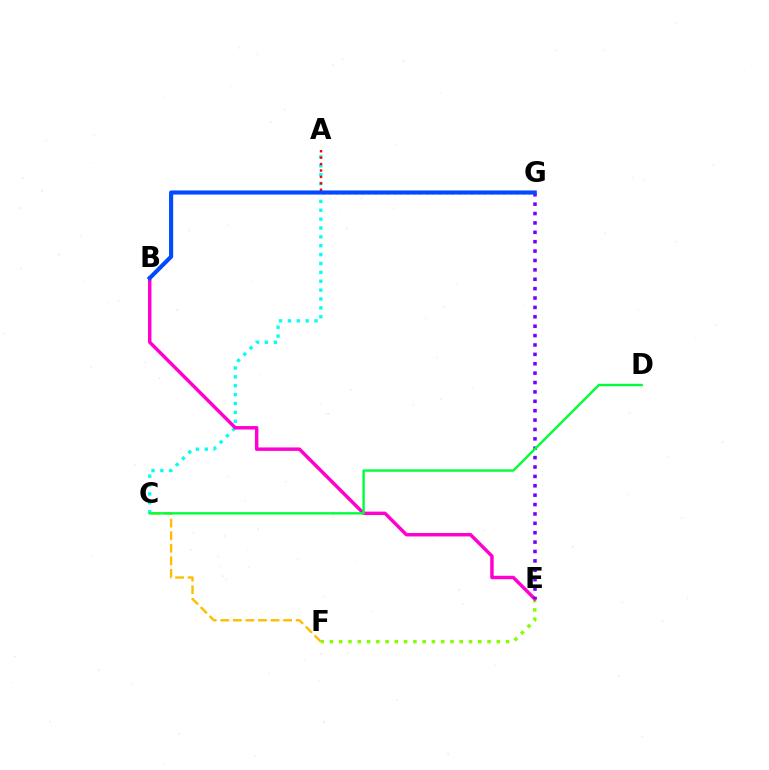{('A', 'C'): [{'color': '#00fff6', 'line_style': 'dotted', 'thickness': 2.41}], ('C', 'F'): [{'color': '#ffbd00', 'line_style': 'dashed', 'thickness': 1.71}], ('E', 'F'): [{'color': '#84ff00', 'line_style': 'dotted', 'thickness': 2.52}], ('B', 'E'): [{'color': '#ff00cf', 'line_style': 'solid', 'thickness': 2.49}], ('E', 'G'): [{'color': '#7200ff', 'line_style': 'dotted', 'thickness': 2.55}], ('A', 'G'): [{'color': '#ff0000', 'line_style': 'dotted', 'thickness': 1.75}], ('C', 'D'): [{'color': '#00ff39', 'line_style': 'solid', 'thickness': 1.72}], ('B', 'G'): [{'color': '#004bff', 'line_style': 'solid', 'thickness': 2.96}]}